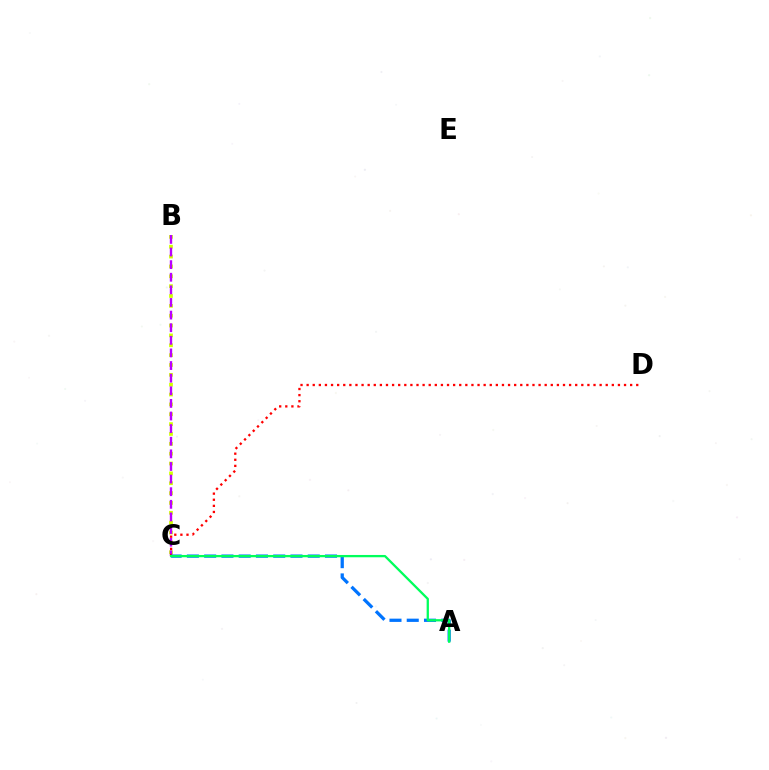{('B', 'C'): [{'color': '#d1ff00', 'line_style': 'dotted', 'thickness': 2.68}, {'color': '#b900ff', 'line_style': 'dashed', 'thickness': 1.71}], ('C', 'D'): [{'color': '#ff0000', 'line_style': 'dotted', 'thickness': 1.66}], ('A', 'C'): [{'color': '#0074ff', 'line_style': 'dashed', 'thickness': 2.35}, {'color': '#00ff5c', 'line_style': 'solid', 'thickness': 1.65}]}